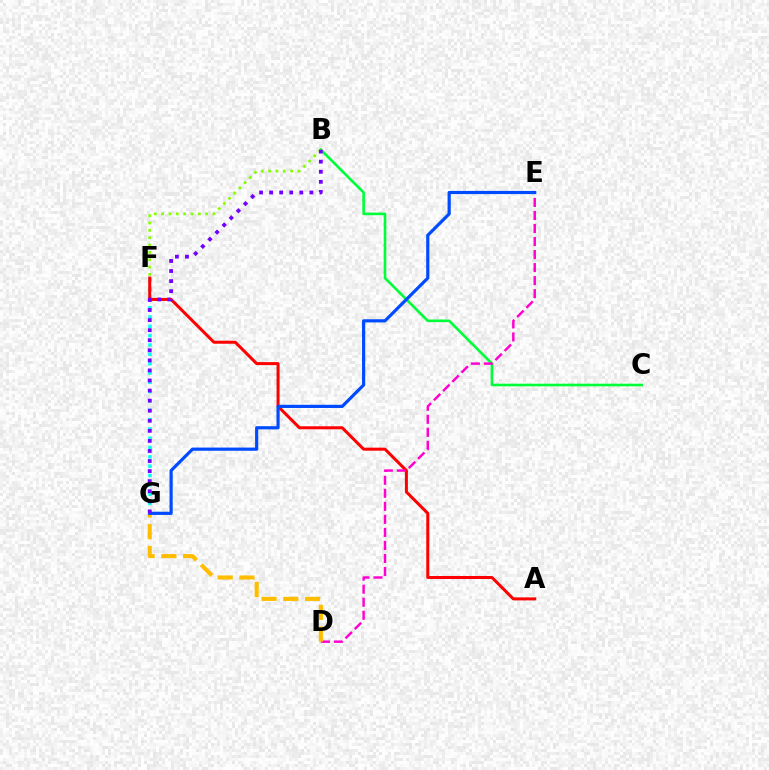{('F', 'G'): [{'color': '#00fff6', 'line_style': 'dotted', 'thickness': 2.53}], ('B', 'C'): [{'color': '#00ff39', 'line_style': 'solid', 'thickness': 1.9}], ('A', 'F'): [{'color': '#ff0000', 'line_style': 'solid', 'thickness': 2.17}], ('D', 'E'): [{'color': '#ff00cf', 'line_style': 'dashed', 'thickness': 1.77}], ('B', 'F'): [{'color': '#84ff00', 'line_style': 'dotted', 'thickness': 1.99}], ('D', 'G'): [{'color': '#ffbd00', 'line_style': 'dashed', 'thickness': 2.95}], ('E', 'G'): [{'color': '#004bff', 'line_style': 'solid', 'thickness': 2.29}], ('B', 'G'): [{'color': '#7200ff', 'line_style': 'dotted', 'thickness': 2.74}]}